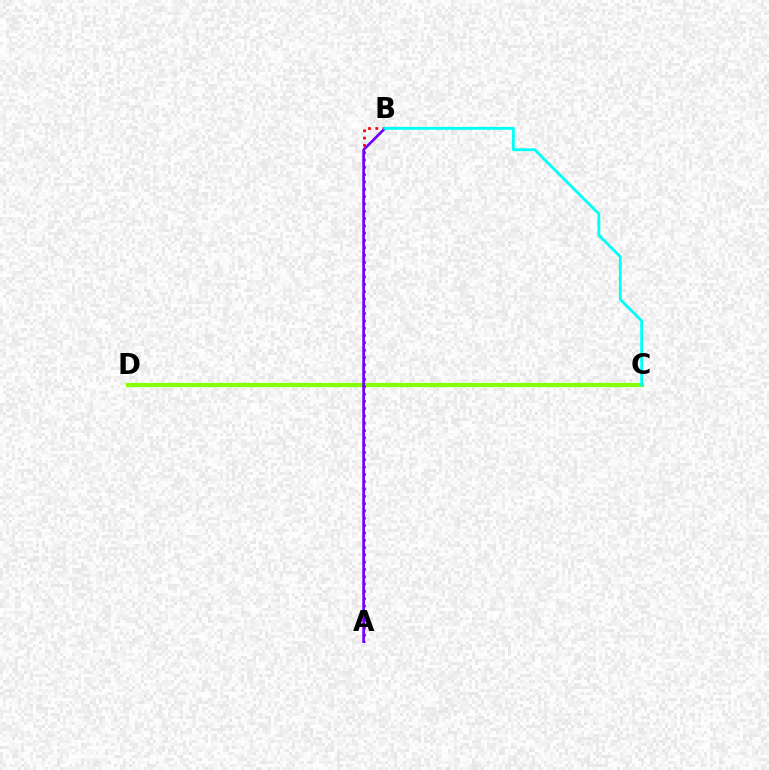{('C', 'D'): [{'color': '#84ff00', 'line_style': 'solid', 'thickness': 2.99}], ('A', 'B'): [{'color': '#ff0000', 'line_style': 'dotted', 'thickness': 1.99}, {'color': '#7200ff', 'line_style': 'solid', 'thickness': 1.93}], ('B', 'C'): [{'color': '#00fff6', 'line_style': 'solid', 'thickness': 2.03}]}